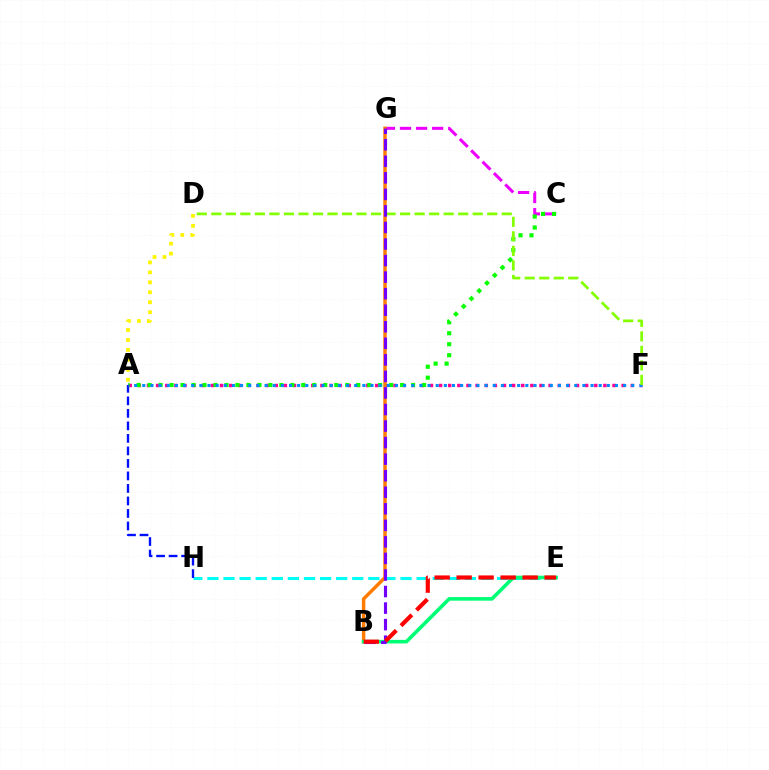{('C', 'G'): [{'color': '#ee00ff', 'line_style': 'dashed', 'thickness': 2.18}], ('A', 'F'): [{'color': '#ff0094', 'line_style': 'dotted', 'thickness': 2.48}, {'color': '#008cff', 'line_style': 'dotted', 'thickness': 2.21}], ('A', 'C'): [{'color': '#08ff00', 'line_style': 'dotted', 'thickness': 2.98}], ('B', 'G'): [{'color': '#ff7c00', 'line_style': 'solid', 'thickness': 2.48}, {'color': '#7200ff', 'line_style': 'dashed', 'thickness': 2.25}], ('E', 'H'): [{'color': '#00fff6', 'line_style': 'dashed', 'thickness': 2.19}], ('A', 'D'): [{'color': '#fcf500', 'line_style': 'dotted', 'thickness': 2.7}], ('A', 'H'): [{'color': '#0010ff', 'line_style': 'dashed', 'thickness': 1.7}], ('B', 'E'): [{'color': '#00ff74', 'line_style': 'solid', 'thickness': 2.58}, {'color': '#ff0000', 'line_style': 'dashed', 'thickness': 2.99}], ('D', 'F'): [{'color': '#84ff00', 'line_style': 'dashed', 'thickness': 1.97}]}